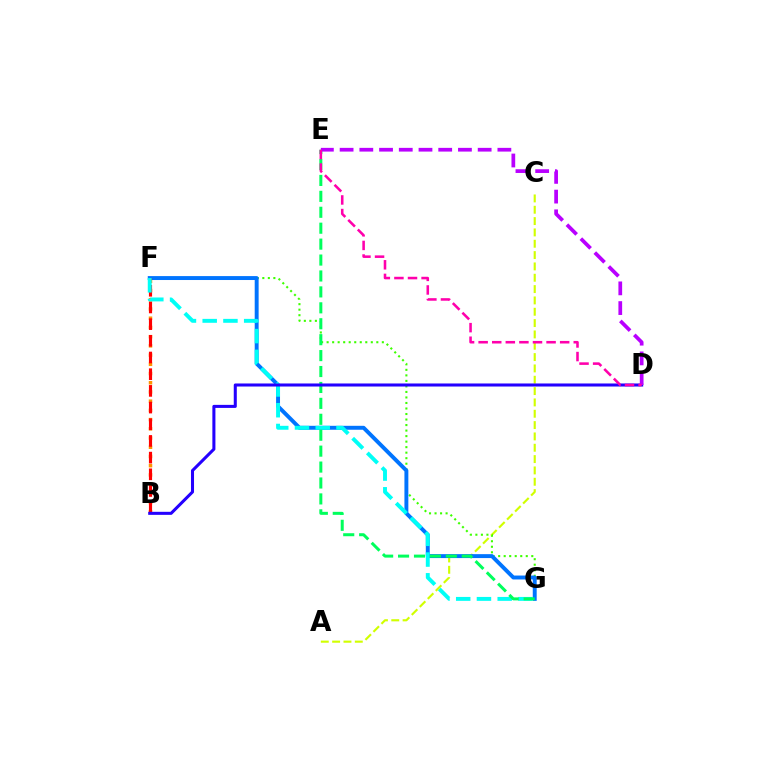{('A', 'C'): [{'color': '#d1ff00', 'line_style': 'dashed', 'thickness': 1.54}], ('B', 'F'): [{'color': '#ff9400', 'line_style': 'dotted', 'thickness': 2.5}, {'color': '#ff0000', 'line_style': 'dashed', 'thickness': 2.27}], ('F', 'G'): [{'color': '#3dff00', 'line_style': 'dotted', 'thickness': 1.5}, {'color': '#0074ff', 'line_style': 'solid', 'thickness': 2.83}, {'color': '#00fff6', 'line_style': 'dashed', 'thickness': 2.82}], ('E', 'G'): [{'color': '#00ff5c', 'line_style': 'dashed', 'thickness': 2.16}], ('B', 'D'): [{'color': '#2500ff', 'line_style': 'solid', 'thickness': 2.19}], ('D', 'E'): [{'color': '#b900ff', 'line_style': 'dashed', 'thickness': 2.68}, {'color': '#ff00ac', 'line_style': 'dashed', 'thickness': 1.85}]}